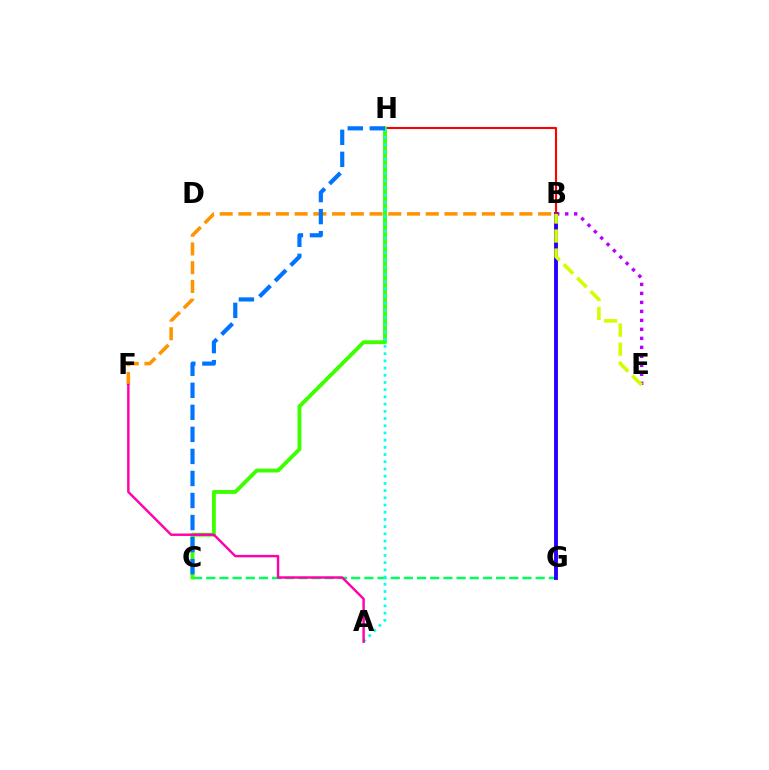{('C', 'G'): [{'color': '#00ff5c', 'line_style': 'dashed', 'thickness': 1.79}], ('B', 'E'): [{'color': '#b900ff', 'line_style': 'dotted', 'thickness': 2.44}, {'color': '#d1ff00', 'line_style': 'dashed', 'thickness': 2.59}], ('B', 'G'): [{'color': '#2500ff', 'line_style': 'solid', 'thickness': 2.78}], ('B', 'H'): [{'color': '#ff0000', 'line_style': 'solid', 'thickness': 1.51}], ('C', 'H'): [{'color': '#3dff00', 'line_style': 'solid', 'thickness': 2.78}, {'color': '#0074ff', 'line_style': 'dashed', 'thickness': 2.99}], ('B', 'F'): [{'color': '#ff9400', 'line_style': 'dashed', 'thickness': 2.55}], ('A', 'H'): [{'color': '#00fff6', 'line_style': 'dotted', 'thickness': 1.96}], ('A', 'F'): [{'color': '#ff00ac', 'line_style': 'solid', 'thickness': 1.74}]}